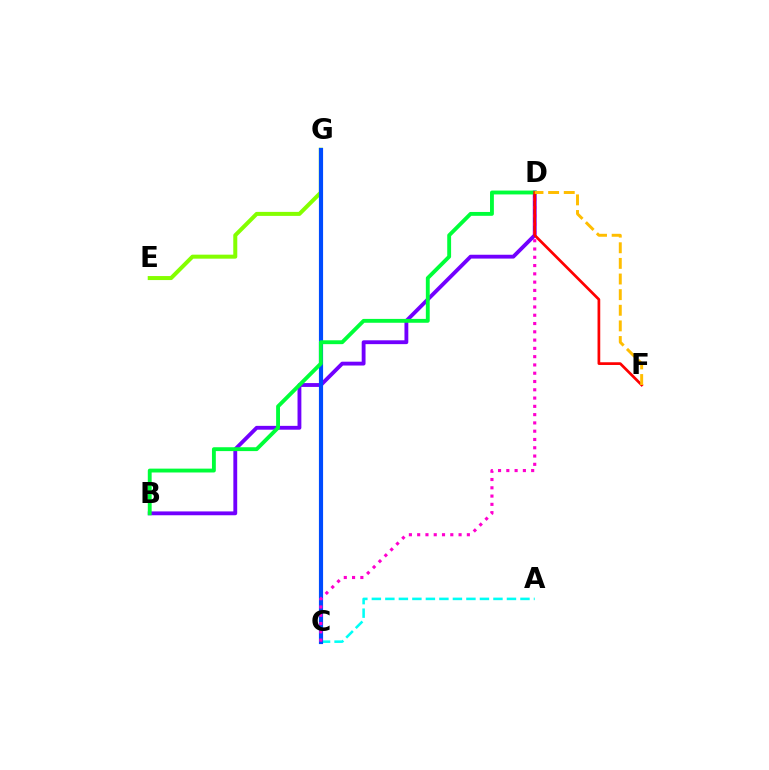{('A', 'C'): [{'color': '#00fff6', 'line_style': 'dashed', 'thickness': 1.84}], ('B', 'D'): [{'color': '#7200ff', 'line_style': 'solid', 'thickness': 2.77}, {'color': '#00ff39', 'line_style': 'solid', 'thickness': 2.78}], ('E', 'G'): [{'color': '#84ff00', 'line_style': 'solid', 'thickness': 2.89}], ('C', 'G'): [{'color': '#004bff', 'line_style': 'solid', 'thickness': 2.99}], ('C', 'D'): [{'color': '#ff00cf', 'line_style': 'dotted', 'thickness': 2.25}], ('D', 'F'): [{'color': '#ff0000', 'line_style': 'solid', 'thickness': 1.95}, {'color': '#ffbd00', 'line_style': 'dashed', 'thickness': 2.12}]}